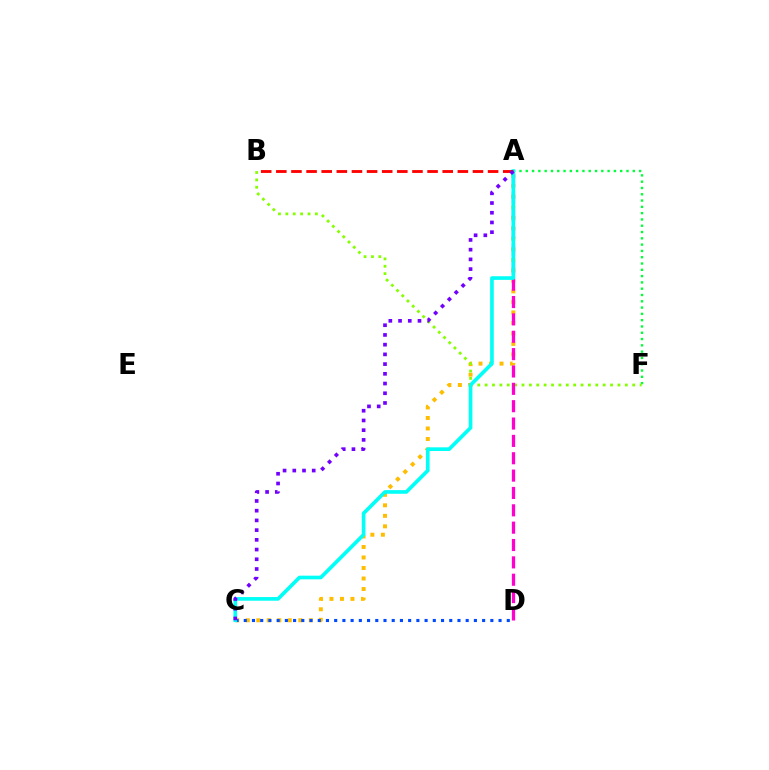{('A', 'F'): [{'color': '#00ff39', 'line_style': 'dotted', 'thickness': 1.71}], ('A', 'C'): [{'color': '#ffbd00', 'line_style': 'dotted', 'thickness': 2.85}, {'color': '#00fff6', 'line_style': 'solid', 'thickness': 2.63}, {'color': '#7200ff', 'line_style': 'dotted', 'thickness': 2.64}], ('C', 'D'): [{'color': '#004bff', 'line_style': 'dotted', 'thickness': 2.23}], ('B', 'F'): [{'color': '#84ff00', 'line_style': 'dotted', 'thickness': 2.01}], ('A', 'D'): [{'color': '#ff00cf', 'line_style': 'dashed', 'thickness': 2.36}], ('A', 'B'): [{'color': '#ff0000', 'line_style': 'dashed', 'thickness': 2.05}]}